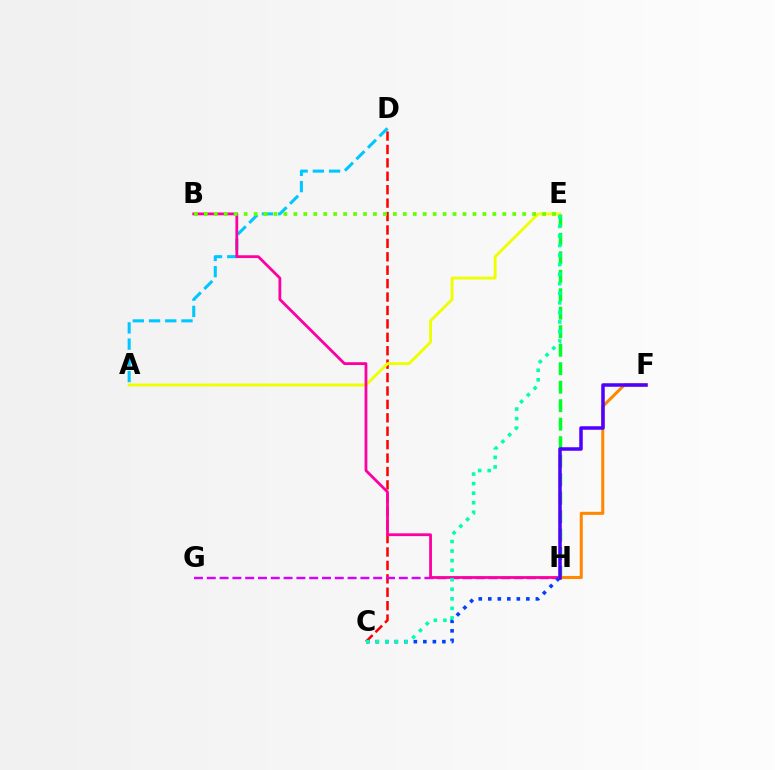{('C', 'D'): [{'color': '#ff0000', 'line_style': 'dashed', 'thickness': 1.82}], ('G', 'H'): [{'color': '#d600ff', 'line_style': 'dashed', 'thickness': 1.74}], ('A', 'D'): [{'color': '#00c7ff', 'line_style': 'dashed', 'thickness': 2.2}], ('A', 'E'): [{'color': '#eeff00', 'line_style': 'solid', 'thickness': 2.06}], ('E', 'H'): [{'color': '#00ff27', 'line_style': 'dashed', 'thickness': 2.51}], ('B', 'H'): [{'color': '#ff00a0', 'line_style': 'solid', 'thickness': 2.01}], ('C', 'H'): [{'color': '#003fff', 'line_style': 'dotted', 'thickness': 2.59}], ('C', 'E'): [{'color': '#00ffaf', 'line_style': 'dotted', 'thickness': 2.59}], ('B', 'E'): [{'color': '#66ff00', 'line_style': 'dotted', 'thickness': 2.7}], ('F', 'H'): [{'color': '#ff8800', 'line_style': 'solid', 'thickness': 2.2}, {'color': '#4f00ff', 'line_style': 'solid', 'thickness': 2.53}]}